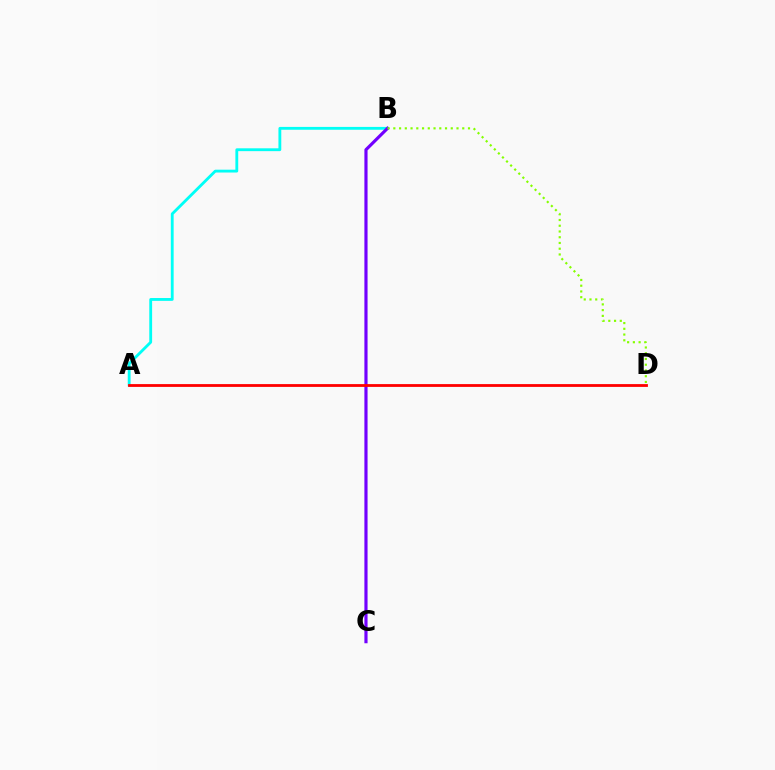{('A', 'B'): [{'color': '#00fff6', 'line_style': 'solid', 'thickness': 2.04}], ('B', 'C'): [{'color': '#7200ff', 'line_style': 'solid', 'thickness': 2.28}], ('A', 'D'): [{'color': '#ff0000', 'line_style': 'solid', 'thickness': 2.02}], ('B', 'D'): [{'color': '#84ff00', 'line_style': 'dotted', 'thickness': 1.56}]}